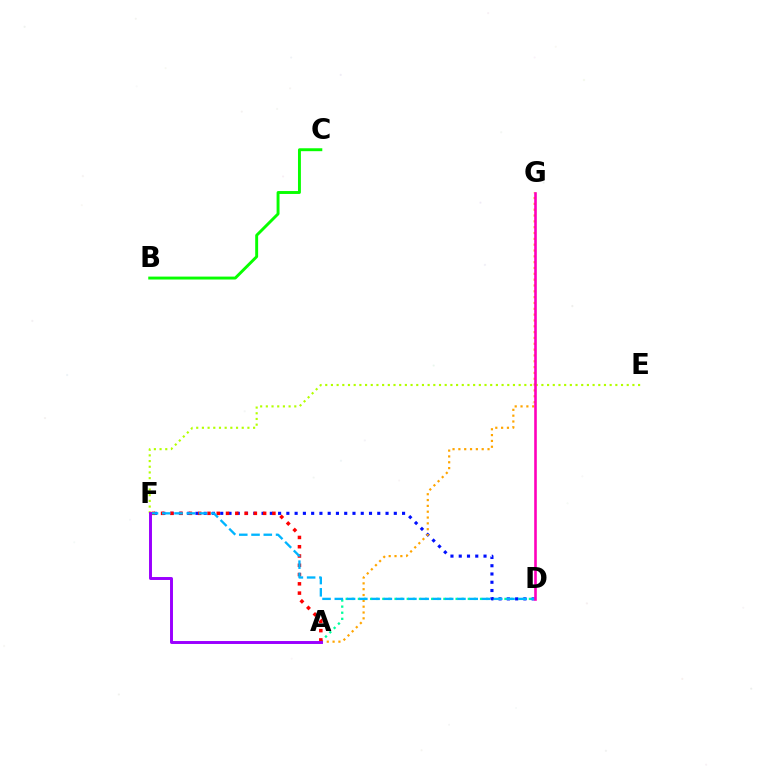{('A', 'D'): [{'color': '#00ff9d', 'line_style': 'dotted', 'thickness': 1.66}], ('B', 'C'): [{'color': '#08ff00', 'line_style': 'solid', 'thickness': 2.1}], ('D', 'F'): [{'color': '#0010ff', 'line_style': 'dotted', 'thickness': 2.25}, {'color': '#00b5ff', 'line_style': 'dashed', 'thickness': 1.67}], ('A', 'G'): [{'color': '#ffa500', 'line_style': 'dotted', 'thickness': 1.58}], ('A', 'F'): [{'color': '#ff0000', 'line_style': 'dotted', 'thickness': 2.52}, {'color': '#9b00ff', 'line_style': 'solid', 'thickness': 2.12}], ('E', 'F'): [{'color': '#b3ff00', 'line_style': 'dotted', 'thickness': 1.55}], ('D', 'G'): [{'color': '#ff00bd', 'line_style': 'solid', 'thickness': 1.88}]}